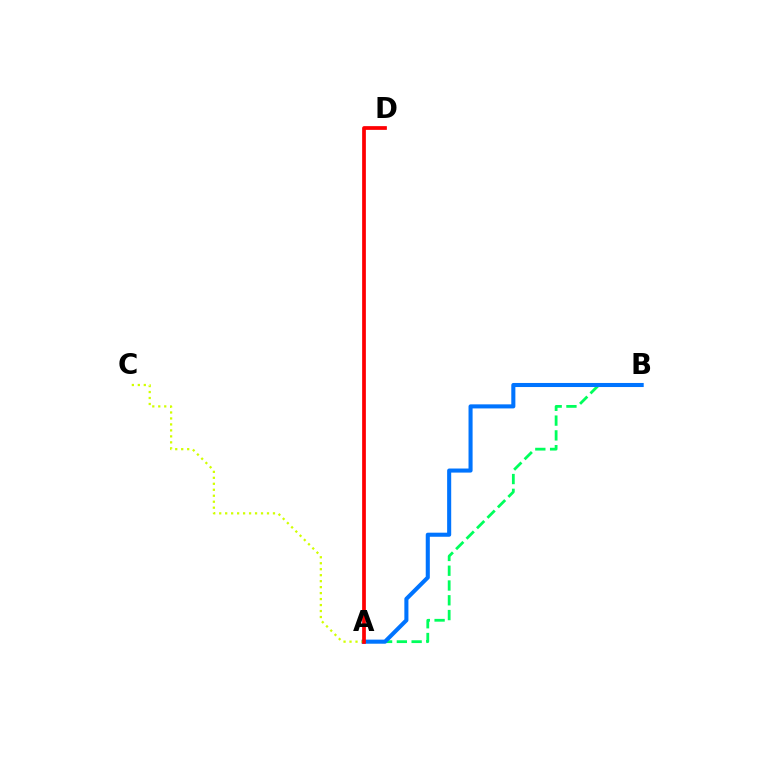{('A', 'B'): [{'color': '#00ff5c', 'line_style': 'dashed', 'thickness': 2.01}, {'color': '#0074ff', 'line_style': 'solid', 'thickness': 2.93}], ('A', 'C'): [{'color': '#d1ff00', 'line_style': 'dotted', 'thickness': 1.62}], ('A', 'D'): [{'color': '#b900ff', 'line_style': 'solid', 'thickness': 1.63}, {'color': '#ff0000', 'line_style': 'solid', 'thickness': 2.66}]}